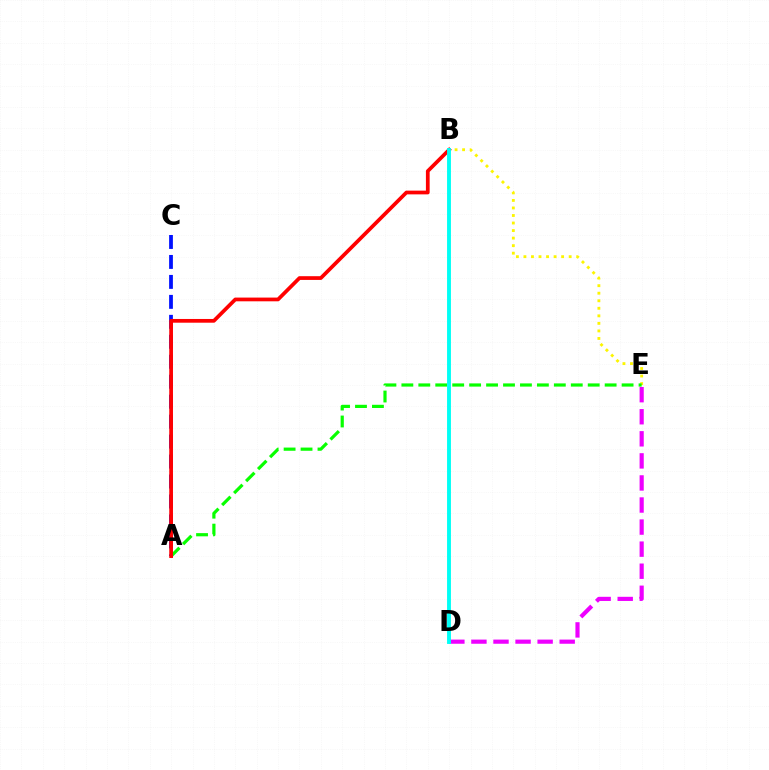{('B', 'E'): [{'color': '#fcf500', 'line_style': 'dotted', 'thickness': 2.05}], ('D', 'E'): [{'color': '#ee00ff', 'line_style': 'dashed', 'thickness': 3.0}], ('A', 'E'): [{'color': '#08ff00', 'line_style': 'dashed', 'thickness': 2.3}], ('A', 'C'): [{'color': '#0010ff', 'line_style': 'dashed', 'thickness': 2.71}], ('A', 'B'): [{'color': '#ff0000', 'line_style': 'solid', 'thickness': 2.69}], ('B', 'D'): [{'color': '#00fff6', 'line_style': 'solid', 'thickness': 2.79}]}